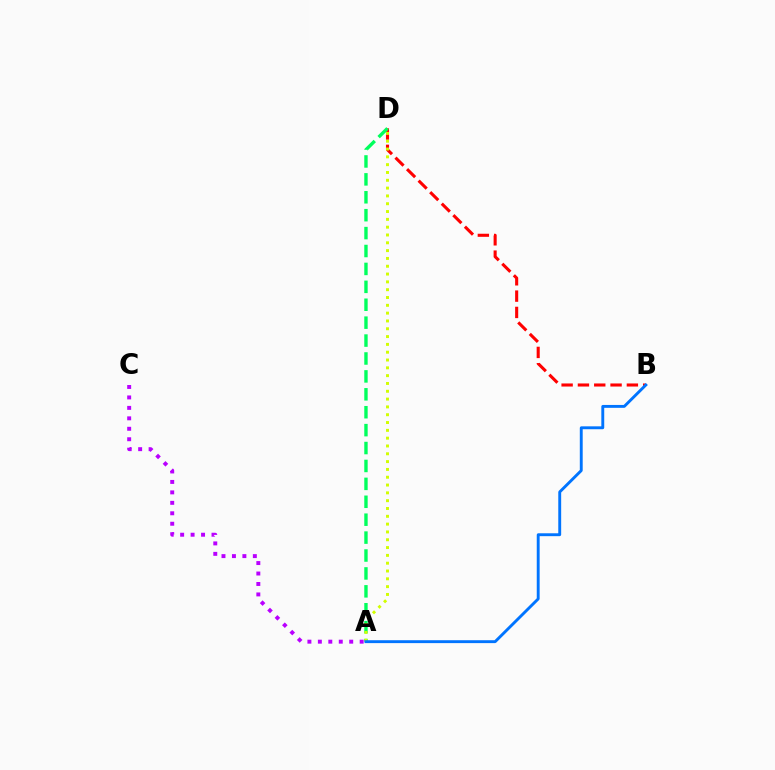{('B', 'D'): [{'color': '#ff0000', 'line_style': 'dashed', 'thickness': 2.22}], ('A', 'D'): [{'color': '#00ff5c', 'line_style': 'dashed', 'thickness': 2.43}, {'color': '#d1ff00', 'line_style': 'dotted', 'thickness': 2.12}], ('A', 'B'): [{'color': '#0074ff', 'line_style': 'solid', 'thickness': 2.08}], ('A', 'C'): [{'color': '#b900ff', 'line_style': 'dotted', 'thickness': 2.84}]}